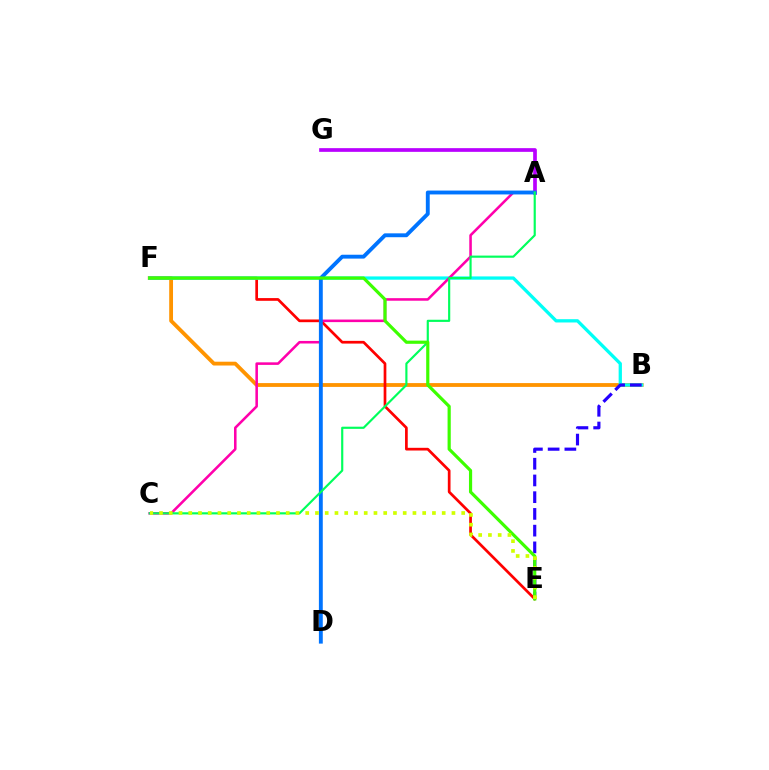{('B', 'F'): [{'color': '#ff9400', 'line_style': 'solid', 'thickness': 2.75}, {'color': '#00fff6', 'line_style': 'solid', 'thickness': 2.37}], ('E', 'F'): [{'color': '#ff0000', 'line_style': 'solid', 'thickness': 1.95}, {'color': '#3dff00', 'line_style': 'solid', 'thickness': 2.29}], ('A', 'G'): [{'color': '#b900ff', 'line_style': 'solid', 'thickness': 2.66}], ('B', 'E'): [{'color': '#2500ff', 'line_style': 'dashed', 'thickness': 2.27}], ('A', 'C'): [{'color': '#ff00ac', 'line_style': 'solid', 'thickness': 1.84}, {'color': '#00ff5c', 'line_style': 'solid', 'thickness': 1.56}], ('A', 'D'): [{'color': '#0074ff', 'line_style': 'solid', 'thickness': 2.79}], ('C', 'E'): [{'color': '#d1ff00', 'line_style': 'dotted', 'thickness': 2.65}]}